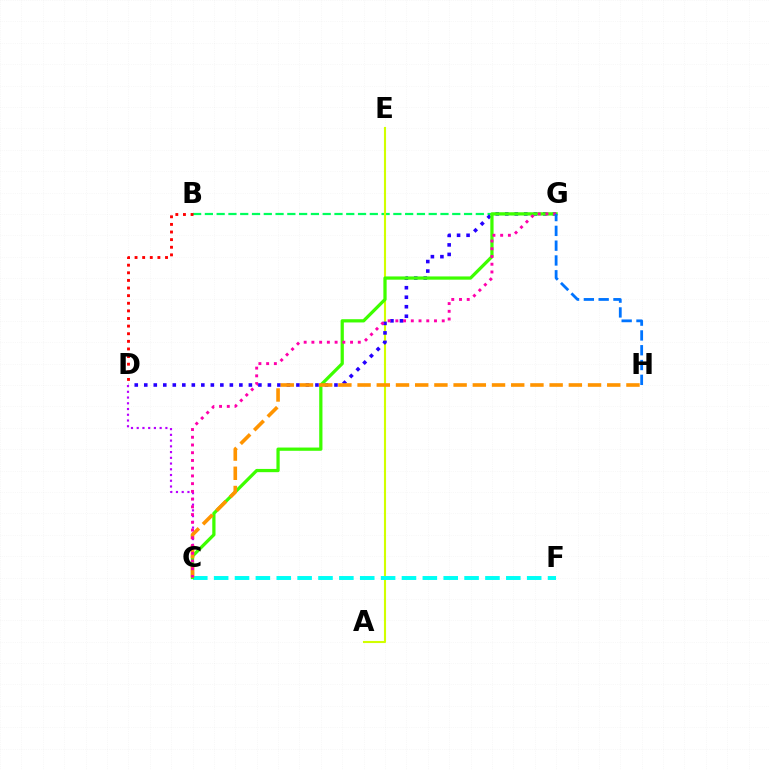{('B', 'G'): [{'color': '#00ff5c', 'line_style': 'dashed', 'thickness': 1.6}], ('A', 'E'): [{'color': '#d1ff00', 'line_style': 'solid', 'thickness': 1.52}], ('D', 'G'): [{'color': '#2500ff', 'line_style': 'dotted', 'thickness': 2.58}], ('C', 'D'): [{'color': '#b900ff', 'line_style': 'dotted', 'thickness': 1.56}], ('B', 'D'): [{'color': '#ff0000', 'line_style': 'dotted', 'thickness': 2.07}], ('C', 'F'): [{'color': '#00fff6', 'line_style': 'dashed', 'thickness': 2.84}], ('C', 'G'): [{'color': '#3dff00', 'line_style': 'solid', 'thickness': 2.34}, {'color': '#ff00ac', 'line_style': 'dotted', 'thickness': 2.1}], ('C', 'H'): [{'color': '#ff9400', 'line_style': 'dashed', 'thickness': 2.61}], ('G', 'H'): [{'color': '#0074ff', 'line_style': 'dashed', 'thickness': 2.01}]}